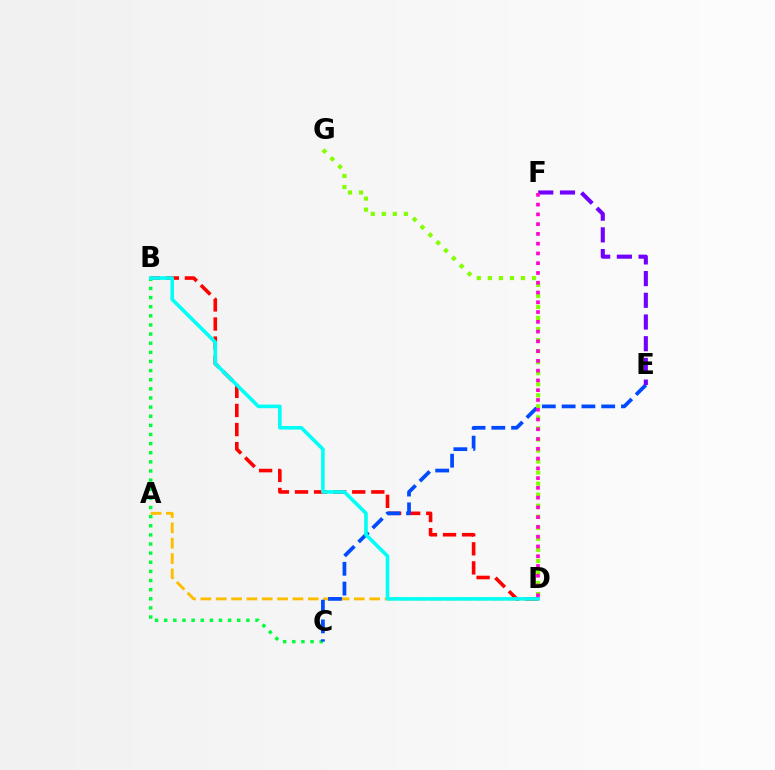{('A', 'D'): [{'color': '#ffbd00', 'line_style': 'dashed', 'thickness': 2.08}], ('D', 'G'): [{'color': '#84ff00', 'line_style': 'dotted', 'thickness': 3.0}], ('B', 'D'): [{'color': '#ff0000', 'line_style': 'dashed', 'thickness': 2.59}, {'color': '#00fff6', 'line_style': 'solid', 'thickness': 2.59}], ('B', 'C'): [{'color': '#00ff39', 'line_style': 'dotted', 'thickness': 2.48}], ('C', 'E'): [{'color': '#004bff', 'line_style': 'dashed', 'thickness': 2.69}], ('E', 'F'): [{'color': '#7200ff', 'line_style': 'dashed', 'thickness': 2.95}], ('D', 'F'): [{'color': '#ff00cf', 'line_style': 'dotted', 'thickness': 2.65}]}